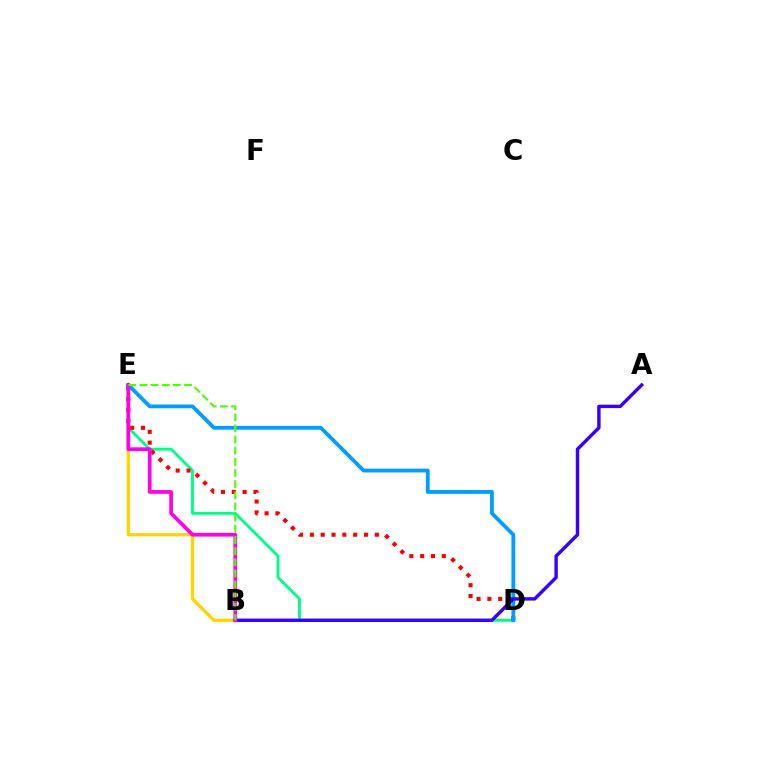{('B', 'E'): [{'color': '#ffd500', 'line_style': 'solid', 'thickness': 2.33}, {'color': '#ff00ed', 'line_style': 'solid', 'thickness': 2.68}, {'color': '#4fff00', 'line_style': 'dashed', 'thickness': 1.52}], ('D', 'E'): [{'color': '#00ff86', 'line_style': 'solid', 'thickness': 2.06}, {'color': '#ff0000', 'line_style': 'dotted', 'thickness': 2.94}, {'color': '#009eff', 'line_style': 'solid', 'thickness': 2.74}], ('A', 'B'): [{'color': '#3700ff', 'line_style': 'solid', 'thickness': 2.46}]}